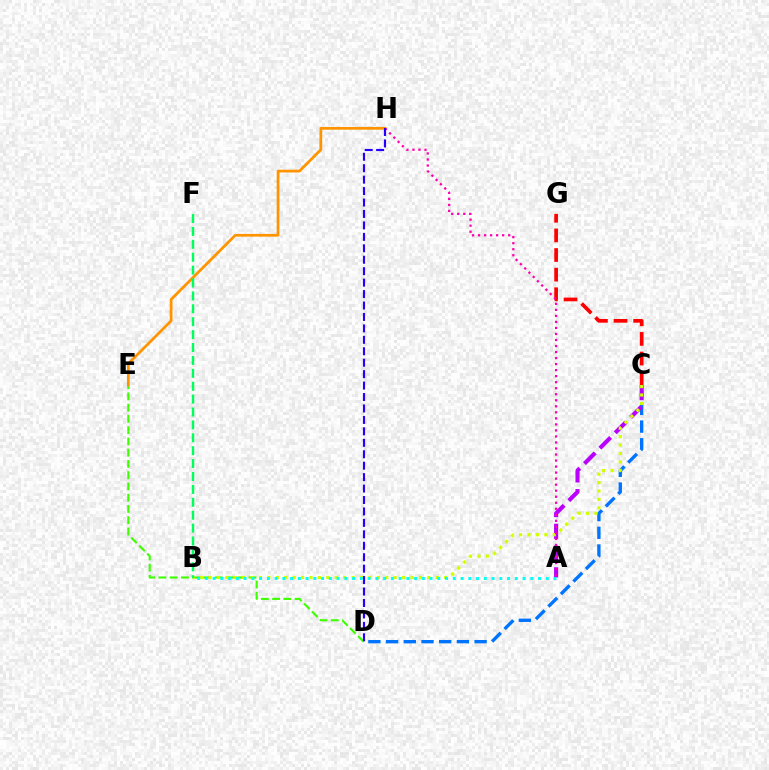{('C', 'G'): [{'color': '#ff0000', 'line_style': 'dashed', 'thickness': 2.66}], ('D', 'E'): [{'color': '#3dff00', 'line_style': 'dashed', 'thickness': 1.53}], ('C', 'D'): [{'color': '#0074ff', 'line_style': 'dashed', 'thickness': 2.41}], ('A', 'C'): [{'color': '#b900ff', 'line_style': 'dashed', 'thickness': 2.96}], ('B', 'C'): [{'color': '#d1ff00', 'line_style': 'dotted', 'thickness': 2.29}], ('E', 'H'): [{'color': '#ff9400', 'line_style': 'solid', 'thickness': 1.97}], ('A', 'H'): [{'color': '#ff00ac', 'line_style': 'dotted', 'thickness': 1.64}], ('D', 'H'): [{'color': '#2500ff', 'line_style': 'dashed', 'thickness': 1.55}], ('B', 'F'): [{'color': '#00ff5c', 'line_style': 'dashed', 'thickness': 1.75}], ('A', 'B'): [{'color': '#00fff6', 'line_style': 'dotted', 'thickness': 2.11}]}